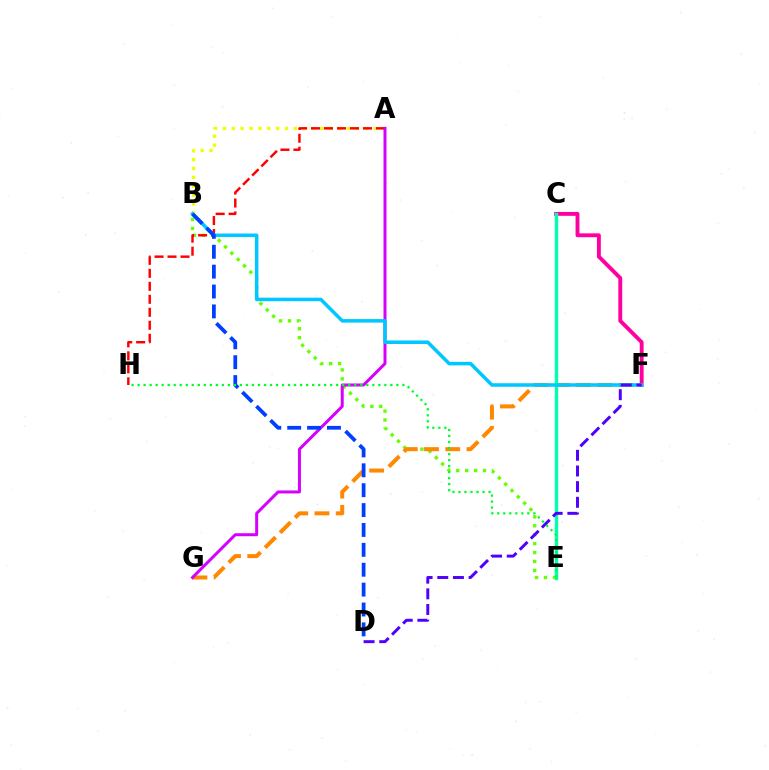{('B', 'E'): [{'color': '#66ff00', 'line_style': 'dotted', 'thickness': 2.43}], ('A', 'B'): [{'color': '#eeff00', 'line_style': 'dotted', 'thickness': 2.41}], ('C', 'F'): [{'color': '#ff00a0', 'line_style': 'solid', 'thickness': 2.79}], ('F', 'G'): [{'color': '#ff8800', 'line_style': 'dashed', 'thickness': 2.88}], ('A', 'H'): [{'color': '#ff0000', 'line_style': 'dashed', 'thickness': 1.76}], ('A', 'G'): [{'color': '#d600ff', 'line_style': 'solid', 'thickness': 2.15}], ('C', 'E'): [{'color': '#00ffaf', 'line_style': 'solid', 'thickness': 2.44}], ('B', 'F'): [{'color': '#00c7ff', 'line_style': 'solid', 'thickness': 2.54}], ('B', 'D'): [{'color': '#003fff', 'line_style': 'dashed', 'thickness': 2.7}], ('D', 'F'): [{'color': '#4f00ff', 'line_style': 'dashed', 'thickness': 2.13}], ('E', 'H'): [{'color': '#00ff27', 'line_style': 'dotted', 'thickness': 1.64}]}